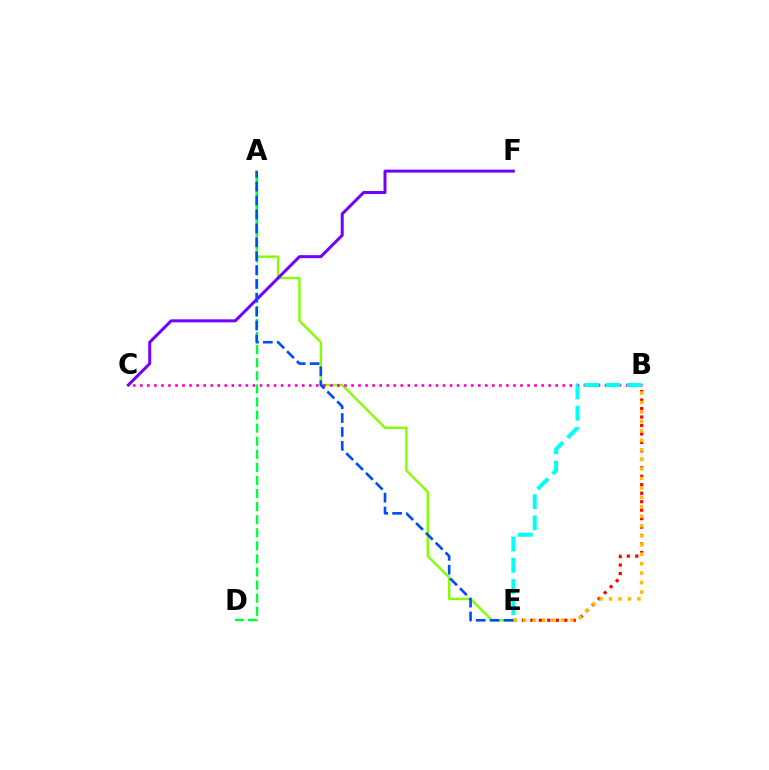{('A', 'E'): [{'color': '#84ff00', 'line_style': 'solid', 'thickness': 1.73}, {'color': '#004bff', 'line_style': 'dashed', 'thickness': 1.89}], ('B', 'E'): [{'color': '#ff0000', 'line_style': 'dotted', 'thickness': 2.3}, {'color': '#00fff6', 'line_style': 'dashed', 'thickness': 2.89}, {'color': '#ffbd00', 'line_style': 'dotted', 'thickness': 2.58}], ('A', 'D'): [{'color': '#00ff39', 'line_style': 'dashed', 'thickness': 1.78}], ('B', 'C'): [{'color': '#ff00cf', 'line_style': 'dotted', 'thickness': 1.91}], ('C', 'F'): [{'color': '#7200ff', 'line_style': 'solid', 'thickness': 2.16}]}